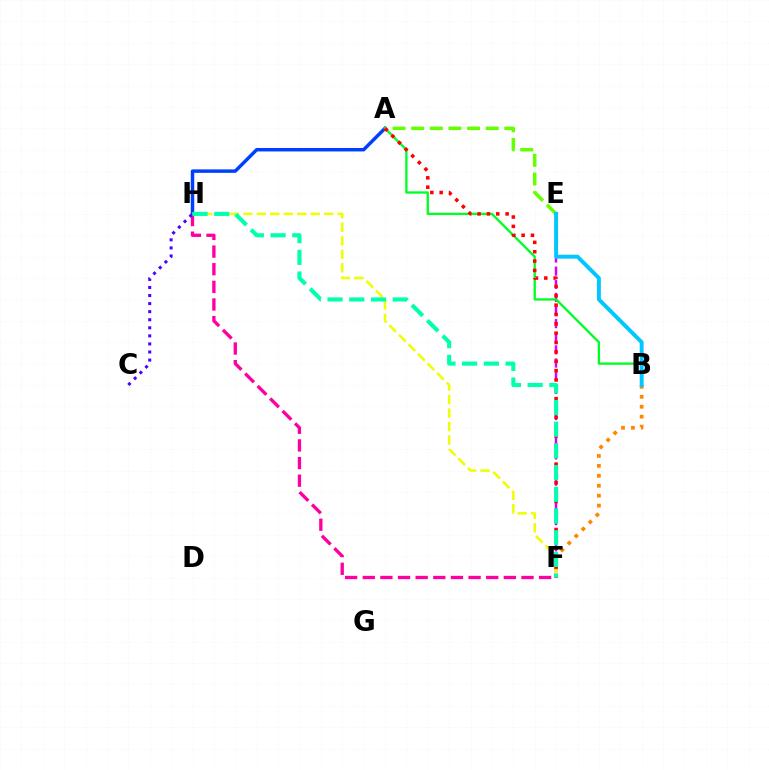{('F', 'H'): [{'color': '#ff00a0', 'line_style': 'dashed', 'thickness': 2.4}, {'color': '#eeff00', 'line_style': 'dashed', 'thickness': 1.83}, {'color': '#00ffaf', 'line_style': 'dashed', 'thickness': 2.95}], ('A', 'H'): [{'color': '#003fff', 'line_style': 'solid', 'thickness': 2.49}], ('A', 'E'): [{'color': '#66ff00', 'line_style': 'dashed', 'thickness': 2.53}], ('E', 'F'): [{'color': '#d600ff', 'line_style': 'dashed', 'thickness': 1.78}], ('A', 'B'): [{'color': '#00ff27', 'line_style': 'solid', 'thickness': 1.68}], ('B', 'F'): [{'color': '#ff8800', 'line_style': 'dotted', 'thickness': 2.7}], ('A', 'F'): [{'color': '#ff0000', 'line_style': 'dotted', 'thickness': 2.54}], ('B', 'E'): [{'color': '#00c7ff', 'line_style': 'solid', 'thickness': 2.82}], ('C', 'H'): [{'color': '#4f00ff', 'line_style': 'dotted', 'thickness': 2.19}]}